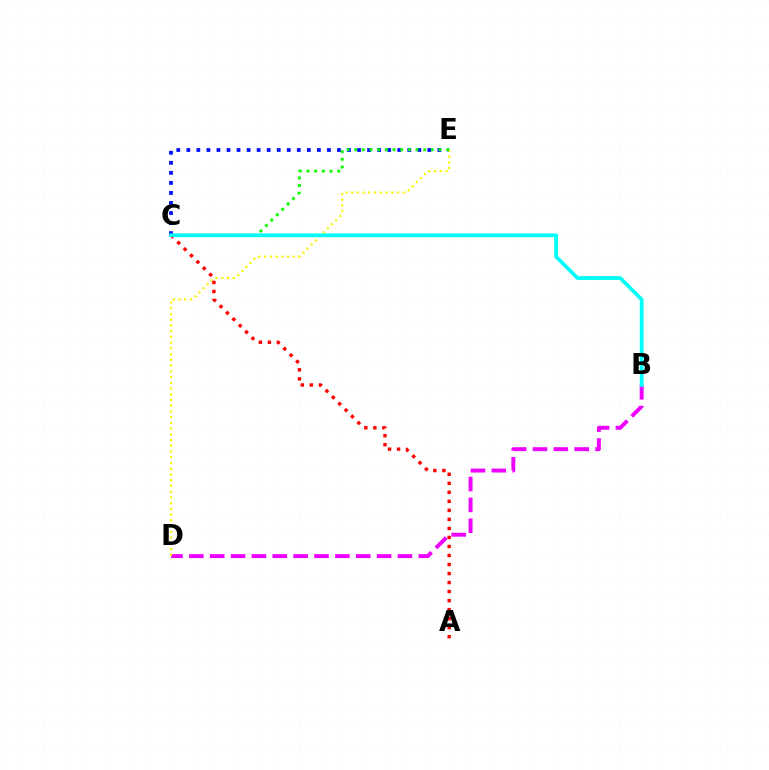{('B', 'D'): [{'color': '#ee00ff', 'line_style': 'dashed', 'thickness': 2.83}], ('C', 'E'): [{'color': '#0010ff', 'line_style': 'dotted', 'thickness': 2.73}, {'color': '#08ff00', 'line_style': 'dotted', 'thickness': 2.08}], ('A', 'C'): [{'color': '#ff0000', 'line_style': 'dotted', 'thickness': 2.45}], ('D', 'E'): [{'color': '#fcf500', 'line_style': 'dotted', 'thickness': 1.56}], ('B', 'C'): [{'color': '#00fff6', 'line_style': 'solid', 'thickness': 2.7}]}